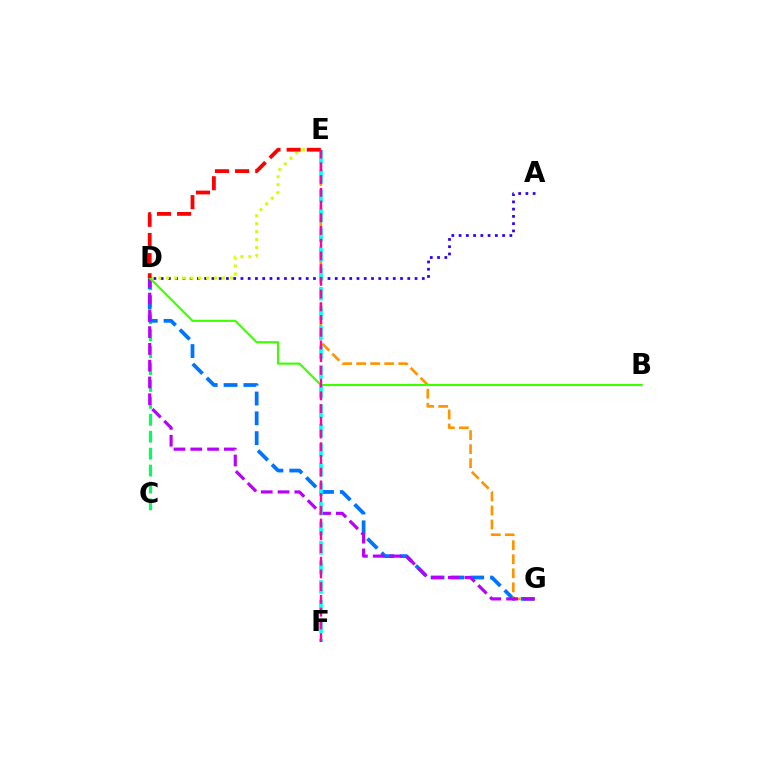{('C', 'D'): [{'color': '#00ff5c', 'line_style': 'dashed', 'thickness': 2.3}], ('A', 'D'): [{'color': '#2500ff', 'line_style': 'dotted', 'thickness': 1.97}], ('D', 'G'): [{'color': '#0074ff', 'line_style': 'dashed', 'thickness': 2.69}, {'color': '#b900ff', 'line_style': 'dashed', 'thickness': 2.28}], ('E', 'G'): [{'color': '#ff9400', 'line_style': 'dashed', 'thickness': 1.91}], ('E', 'F'): [{'color': '#00fff6', 'line_style': 'dashed', 'thickness': 2.66}, {'color': '#ff00ac', 'line_style': 'dashed', 'thickness': 1.73}], ('D', 'E'): [{'color': '#d1ff00', 'line_style': 'dotted', 'thickness': 2.16}, {'color': '#ff0000', 'line_style': 'dashed', 'thickness': 2.74}], ('B', 'D'): [{'color': '#3dff00', 'line_style': 'solid', 'thickness': 1.54}]}